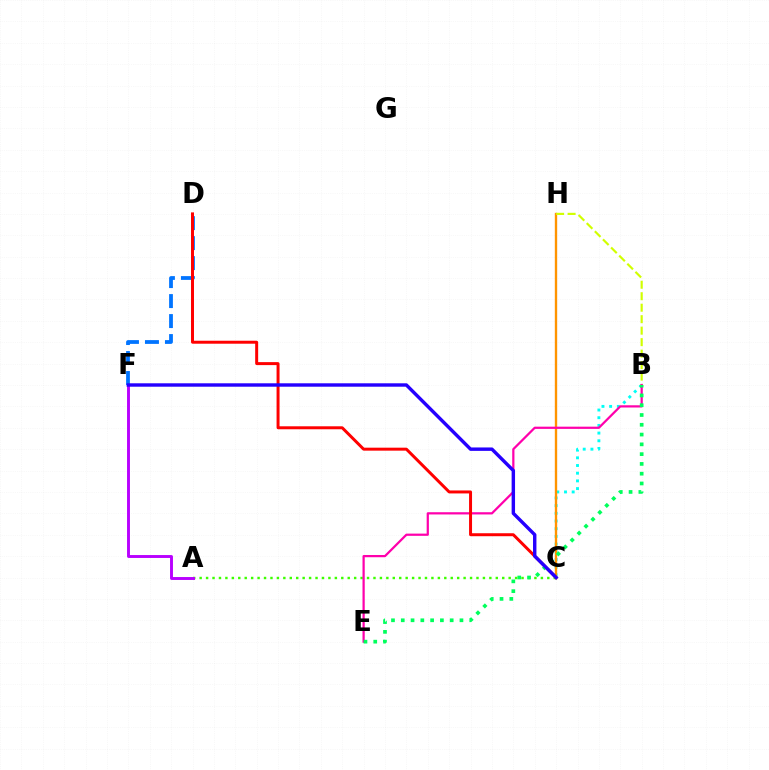{('A', 'C'): [{'color': '#3dff00', 'line_style': 'dotted', 'thickness': 1.75}], ('D', 'F'): [{'color': '#0074ff', 'line_style': 'dashed', 'thickness': 2.72}], ('B', 'C'): [{'color': '#00fff6', 'line_style': 'dotted', 'thickness': 2.09}], ('C', 'H'): [{'color': '#ff9400', 'line_style': 'solid', 'thickness': 1.7}], ('B', 'H'): [{'color': '#d1ff00', 'line_style': 'dashed', 'thickness': 1.56}], ('B', 'E'): [{'color': '#ff00ac', 'line_style': 'solid', 'thickness': 1.61}, {'color': '#00ff5c', 'line_style': 'dotted', 'thickness': 2.66}], ('C', 'D'): [{'color': '#ff0000', 'line_style': 'solid', 'thickness': 2.14}], ('A', 'F'): [{'color': '#b900ff', 'line_style': 'solid', 'thickness': 2.1}], ('C', 'F'): [{'color': '#2500ff', 'line_style': 'solid', 'thickness': 2.46}]}